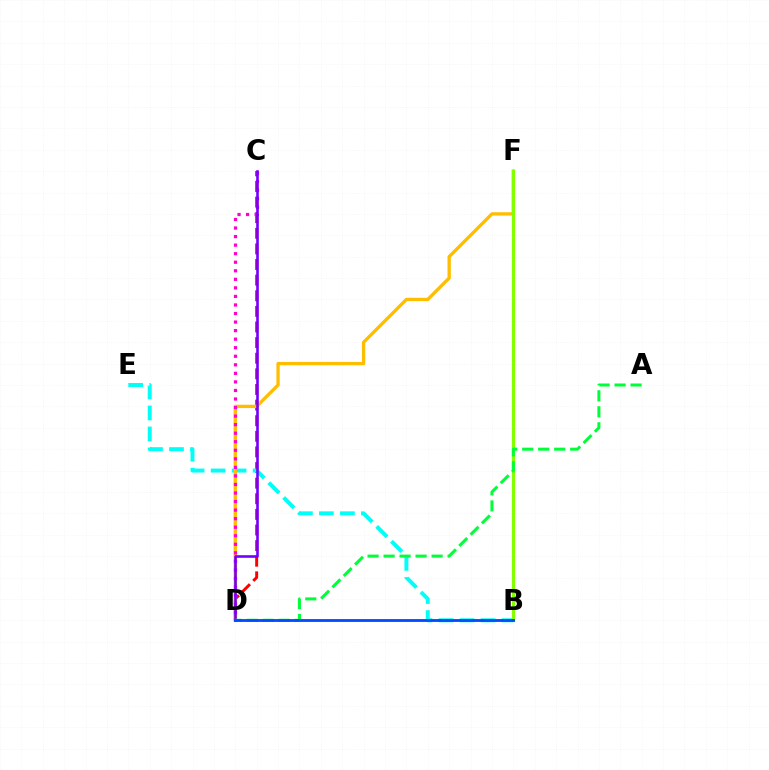{('C', 'D'): [{'color': '#ff0000', 'line_style': 'dashed', 'thickness': 2.12}, {'color': '#ff00cf', 'line_style': 'dotted', 'thickness': 2.32}, {'color': '#7200ff', 'line_style': 'solid', 'thickness': 1.88}], ('B', 'E'): [{'color': '#00fff6', 'line_style': 'dashed', 'thickness': 2.85}], ('D', 'F'): [{'color': '#ffbd00', 'line_style': 'solid', 'thickness': 2.39}], ('B', 'F'): [{'color': '#84ff00', 'line_style': 'solid', 'thickness': 2.31}], ('A', 'D'): [{'color': '#00ff39', 'line_style': 'dashed', 'thickness': 2.17}], ('B', 'D'): [{'color': '#004bff', 'line_style': 'solid', 'thickness': 2.03}]}